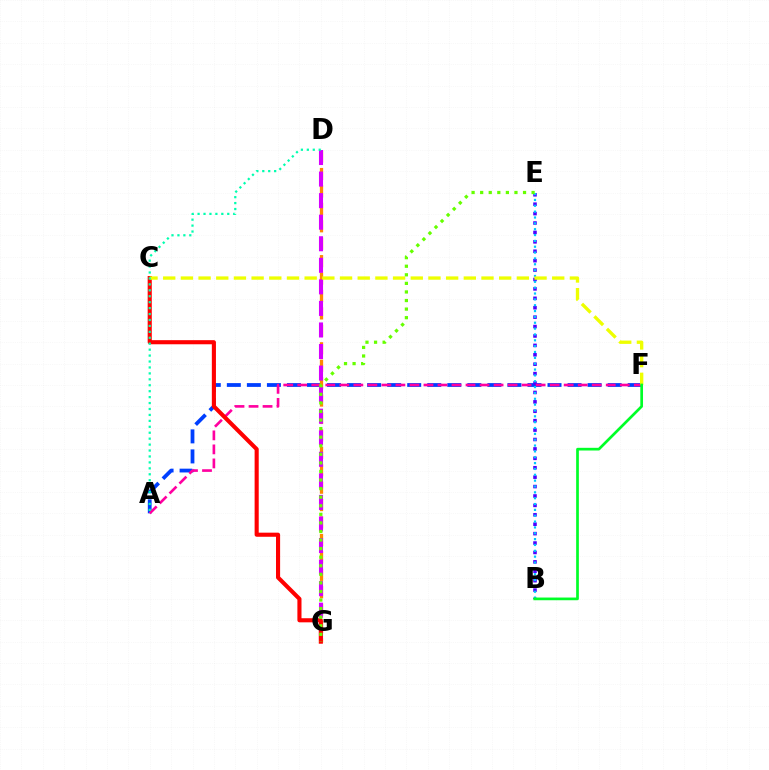{('A', 'F'): [{'color': '#003fff', 'line_style': 'dashed', 'thickness': 2.72}, {'color': '#ff00a0', 'line_style': 'dashed', 'thickness': 1.9}], ('B', 'E'): [{'color': '#4f00ff', 'line_style': 'dotted', 'thickness': 2.56}, {'color': '#00c7ff', 'line_style': 'dotted', 'thickness': 1.59}], ('D', 'G'): [{'color': '#ff8800', 'line_style': 'dashed', 'thickness': 2.37}, {'color': '#d600ff', 'line_style': 'dashed', 'thickness': 2.93}], ('C', 'G'): [{'color': '#ff0000', 'line_style': 'solid', 'thickness': 2.96}], ('C', 'F'): [{'color': '#eeff00', 'line_style': 'dashed', 'thickness': 2.4}], ('E', 'G'): [{'color': '#66ff00', 'line_style': 'dotted', 'thickness': 2.33}], ('A', 'D'): [{'color': '#00ffaf', 'line_style': 'dotted', 'thickness': 1.61}], ('B', 'F'): [{'color': '#00ff27', 'line_style': 'solid', 'thickness': 1.94}]}